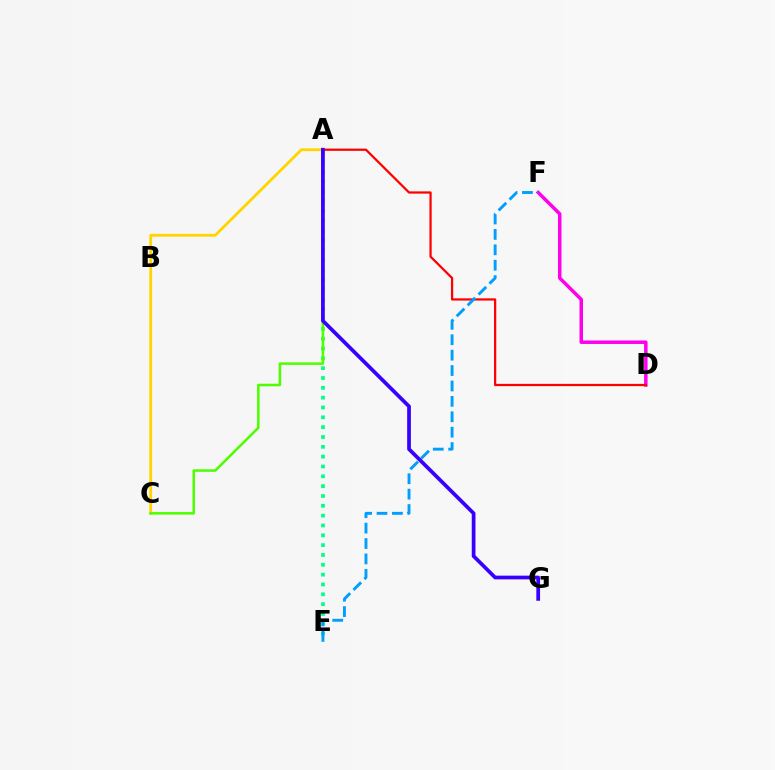{('D', 'F'): [{'color': '#ff00ed', 'line_style': 'solid', 'thickness': 2.52}], ('A', 'E'): [{'color': '#00ff86', 'line_style': 'dotted', 'thickness': 2.67}], ('A', 'D'): [{'color': '#ff0000', 'line_style': 'solid', 'thickness': 1.61}], ('A', 'C'): [{'color': '#ffd500', 'line_style': 'solid', 'thickness': 2.02}, {'color': '#4fff00', 'line_style': 'solid', 'thickness': 1.84}], ('E', 'F'): [{'color': '#009eff', 'line_style': 'dashed', 'thickness': 2.09}], ('A', 'G'): [{'color': '#3700ff', 'line_style': 'solid', 'thickness': 2.68}]}